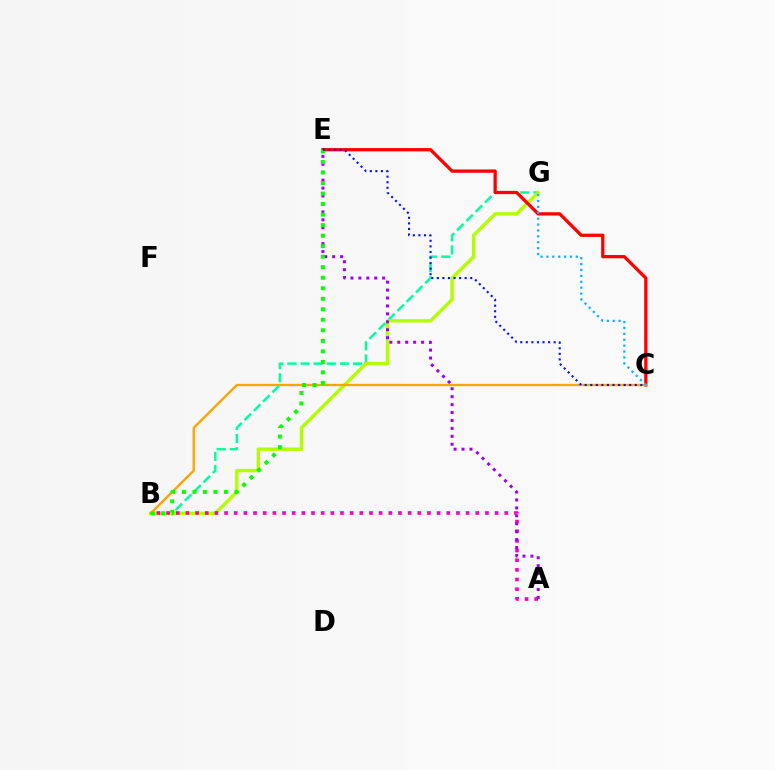{('B', 'G'): [{'color': '#00ff9d', 'line_style': 'dashed', 'thickness': 1.78}, {'color': '#b3ff00', 'line_style': 'solid', 'thickness': 2.45}], ('A', 'B'): [{'color': '#ff00bd', 'line_style': 'dotted', 'thickness': 2.63}], ('C', 'E'): [{'color': '#ff0000', 'line_style': 'solid', 'thickness': 2.35}, {'color': '#0010ff', 'line_style': 'dotted', 'thickness': 1.51}], ('A', 'E'): [{'color': '#9b00ff', 'line_style': 'dotted', 'thickness': 2.15}], ('B', 'C'): [{'color': '#ffa500', 'line_style': 'solid', 'thickness': 1.71}], ('B', 'E'): [{'color': '#08ff00', 'line_style': 'dotted', 'thickness': 2.86}], ('C', 'G'): [{'color': '#00b5ff', 'line_style': 'dotted', 'thickness': 1.6}]}